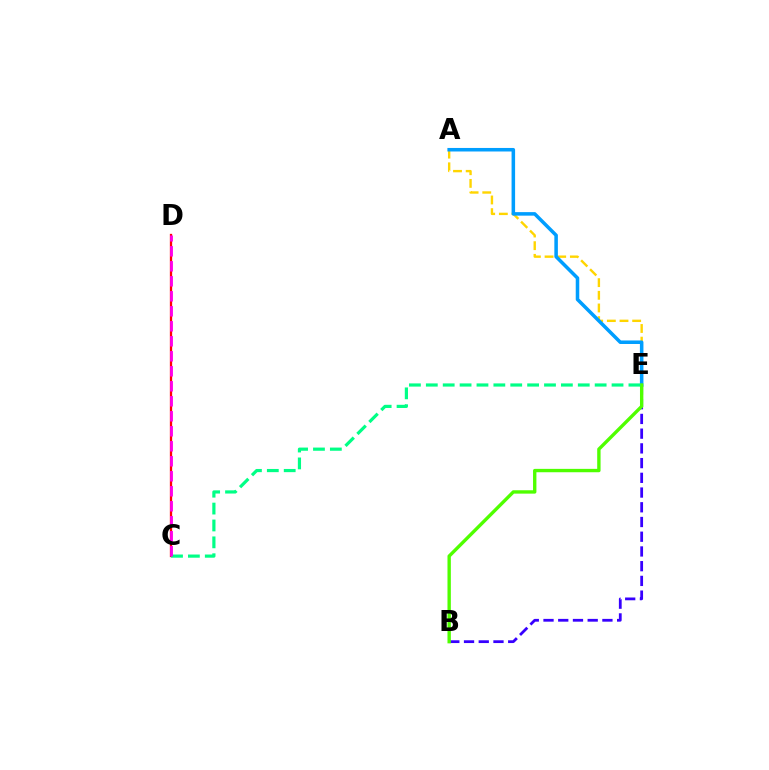{('A', 'E'): [{'color': '#ffd500', 'line_style': 'dashed', 'thickness': 1.72}, {'color': '#009eff', 'line_style': 'solid', 'thickness': 2.54}], ('C', 'D'): [{'color': '#ff0000', 'line_style': 'solid', 'thickness': 1.65}, {'color': '#ff00ed', 'line_style': 'dashed', 'thickness': 2.04}], ('B', 'E'): [{'color': '#3700ff', 'line_style': 'dashed', 'thickness': 2.0}, {'color': '#4fff00', 'line_style': 'solid', 'thickness': 2.43}], ('C', 'E'): [{'color': '#00ff86', 'line_style': 'dashed', 'thickness': 2.29}]}